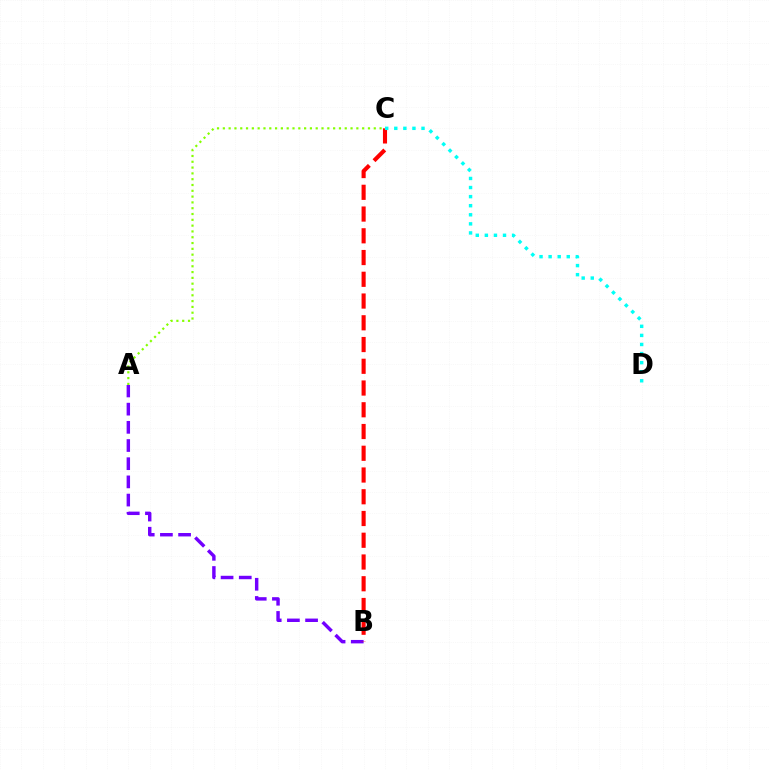{('A', 'B'): [{'color': '#7200ff', 'line_style': 'dashed', 'thickness': 2.47}], ('B', 'C'): [{'color': '#ff0000', 'line_style': 'dashed', 'thickness': 2.95}], ('C', 'D'): [{'color': '#00fff6', 'line_style': 'dotted', 'thickness': 2.47}], ('A', 'C'): [{'color': '#84ff00', 'line_style': 'dotted', 'thickness': 1.58}]}